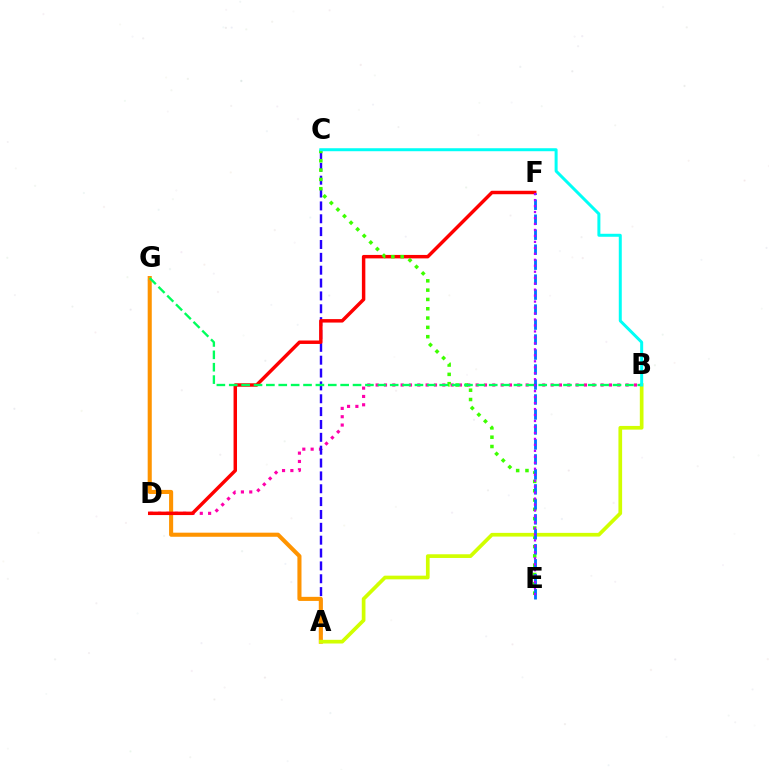{('B', 'D'): [{'color': '#ff00ac', 'line_style': 'dotted', 'thickness': 2.26}], ('A', 'C'): [{'color': '#2500ff', 'line_style': 'dashed', 'thickness': 1.75}], ('A', 'G'): [{'color': '#ff9400', 'line_style': 'solid', 'thickness': 2.94}], ('D', 'F'): [{'color': '#ff0000', 'line_style': 'solid', 'thickness': 2.49}], ('C', 'E'): [{'color': '#3dff00', 'line_style': 'dotted', 'thickness': 2.53}], ('A', 'B'): [{'color': '#d1ff00', 'line_style': 'solid', 'thickness': 2.66}], ('E', 'F'): [{'color': '#0074ff', 'line_style': 'dashed', 'thickness': 2.04}, {'color': '#b900ff', 'line_style': 'dotted', 'thickness': 1.62}], ('B', 'G'): [{'color': '#00ff5c', 'line_style': 'dashed', 'thickness': 1.68}], ('B', 'C'): [{'color': '#00fff6', 'line_style': 'solid', 'thickness': 2.15}]}